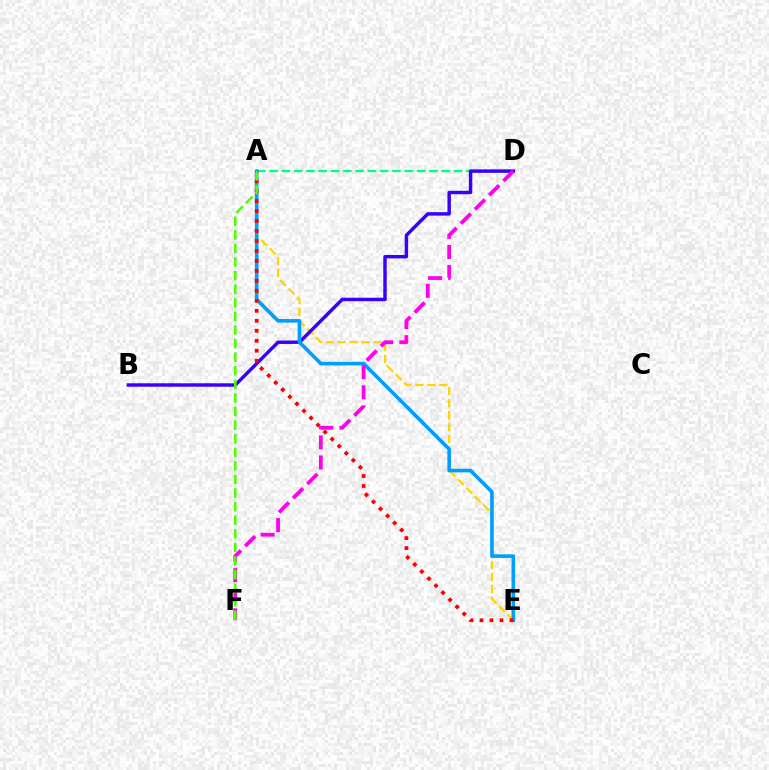{('A', 'D'): [{'color': '#00ff86', 'line_style': 'dashed', 'thickness': 1.67}], ('A', 'E'): [{'color': '#ffd500', 'line_style': 'dashed', 'thickness': 1.63}, {'color': '#009eff', 'line_style': 'solid', 'thickness': 2.6}, {'color': '#ff0000', 'line_style': 'dotted', 'thickness': 2.71}], ('B', 'D'): [{'color': '#3700ff', 'line_style': 'solid', 'thickness': 2.48}], ('D', 'F'): [{'color': '#ff00ed', 'line_style': 'dashed', 'thickness': 2.73}], ('A', 'F'): [{'color': '#4fff00', 'line_style': 'dashed', 'thickness': 1.85}]}